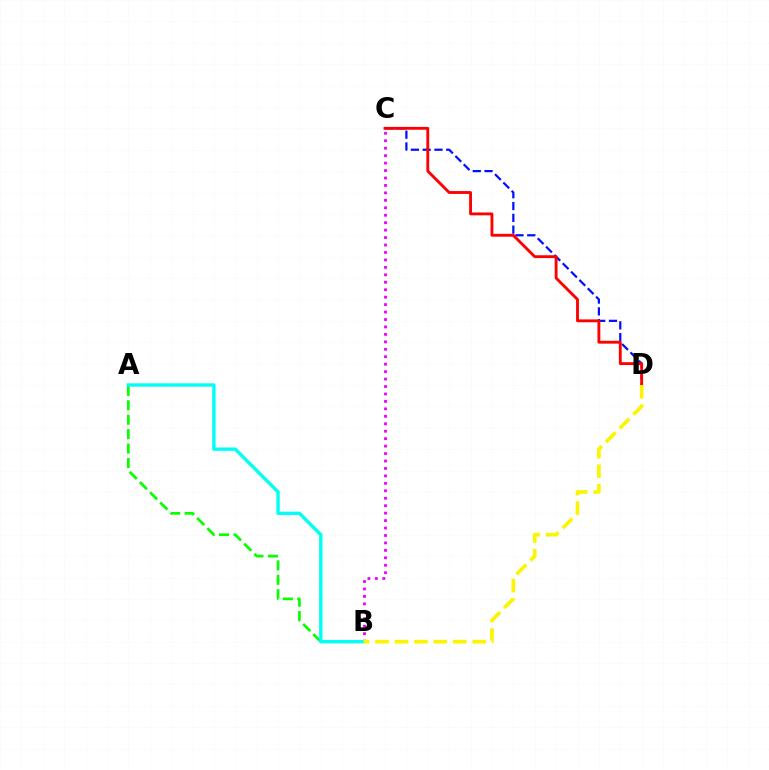{('C', 'D'): [{'color': '#0010ff', 'line_style': 'dashed', 'thickness': 1.6}, {'color': '#ff0000', 'line_style': 'solid', 'thickness': 2.06}], ('A', 'B'): [{'color': '#08ff00', 'line_style': 'dashed', 'thickness': 1.96}, {'color': '#00fff6', 'line_style': 'solid', 'thickness': 2.44}], ('B', 'C'): [{'color': '#ee00ff', 'line_style': 'dotted', 'thickness': 2.02}], ('B', 'D'): [{'color': '#fcf500', 'line_style': 'dashed', 'thickness': 2.64}]}